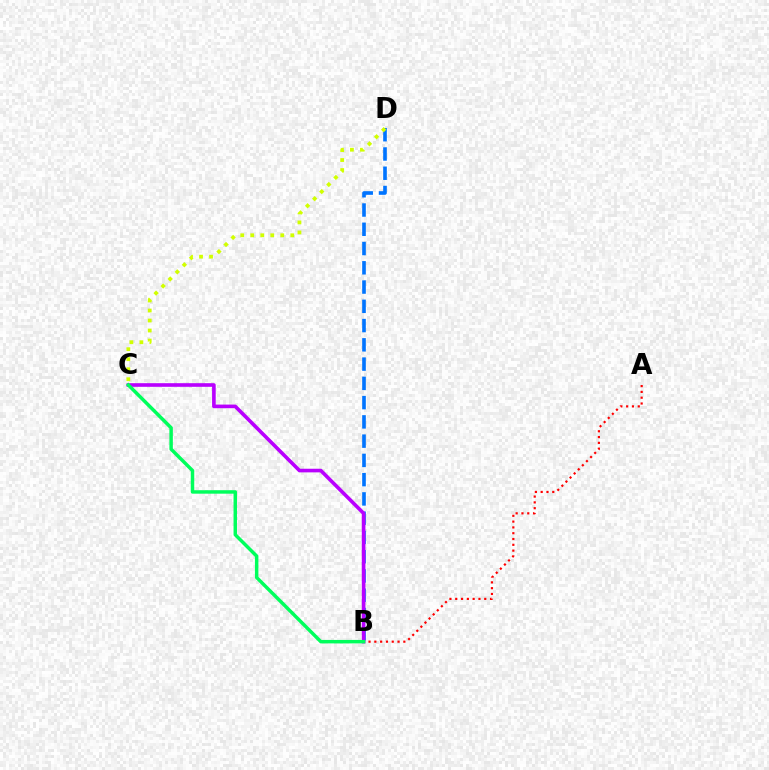{('A', 'B'): [{'color': '#ff0000', 'line_style': 'dotted', 'thickness': 1.58}], ('B', 'D'): [{'color': '#0074ff', 'line_style': 'dashed', 'thickness': 2.62}], ('C', 'D'): [{'color': '#d1ff00', 'line_style': 'dotted', 'thickness': 2.72}], ('B', 'C'): [{'color': '#b900ff', 'line_style': 'solid', 'thickness': 2.61}, {'color': '#00ff5c', 'line_style': 'solid', 'thickness': 2.5}]}